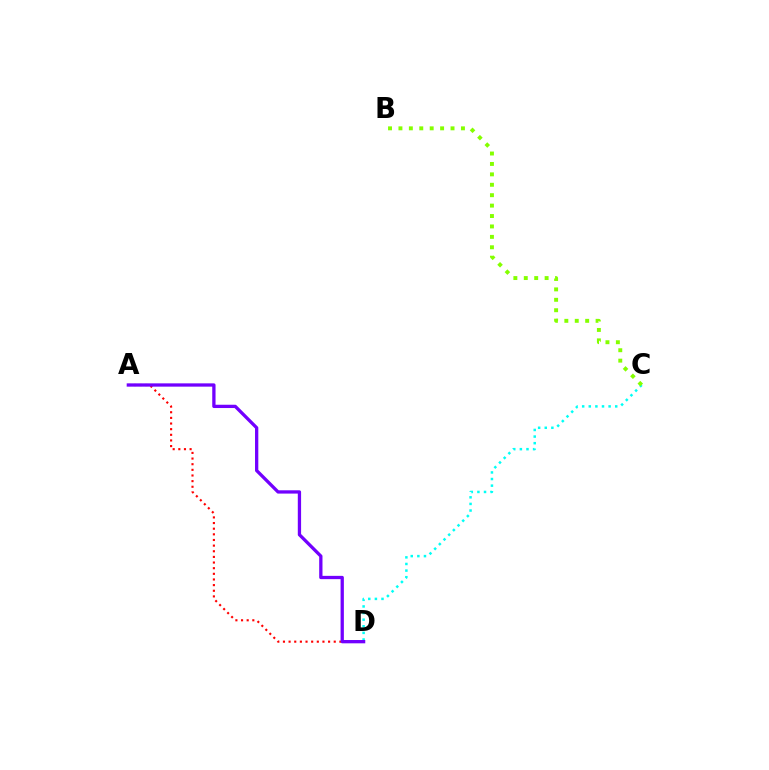{('C', 'D'): [{'color': '#00fff6', 'line_style': 'dotted', 'thickness': 1.8}], ('B', 'C'): [{'color': '#84ff00', 'line_style': 'dotted', 'thickness': 2.83}], ('A', 'D'): [{'color': '#ff0000', 'line_style': 'dotted', 'thickness': 1.53}, {'color': '#7200ff', 'line_style': 'solid', 'thickness': 2.37}]}